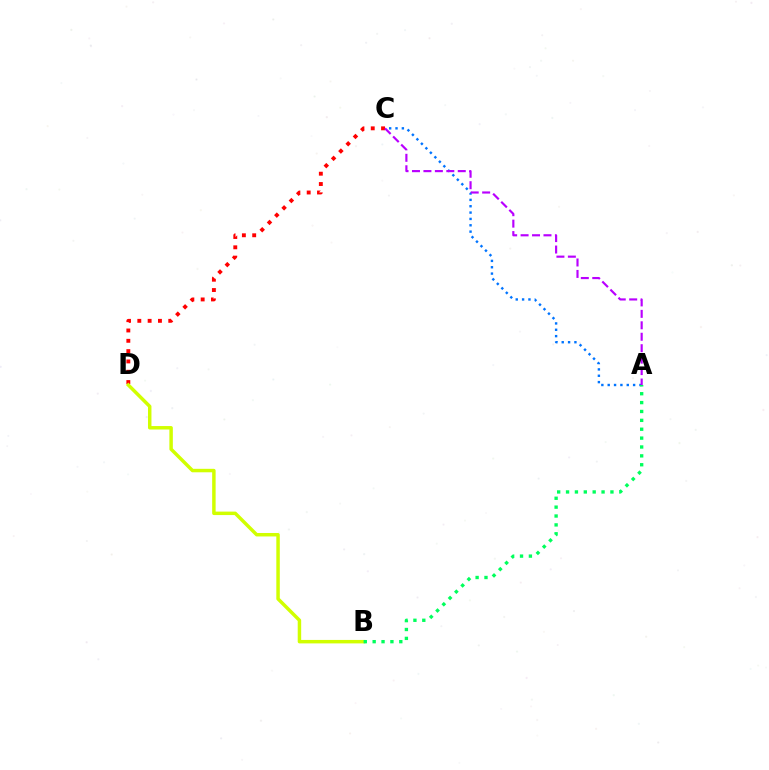{('A', 'C'): [{'color': '#0074ff', 'line_style': 'dotted', 'thickness': 1.73}, {'color': '#b900ff', 'line_style': 'dashed', 'thickness': 1.55}], ('C', 'D'): [{'color': '#ff0000', 'line_style': 'dotted', 'thickness': 2.8}], ('B', 'D'): [{'color': '#d1ff00', 'line_style': 'solid', 'thickness': 2.49}], ('A', 'B'): [{'color': '#00ff5c', 'line_style': 'dotted', 'thickness': 2.41}]}